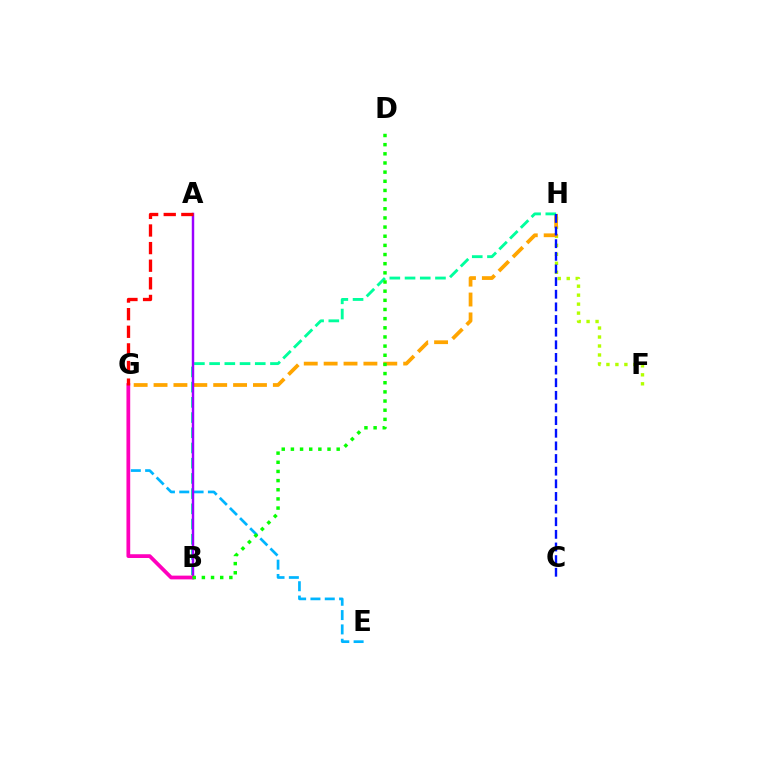{('F', 'H'): [{'color': '#b3ff00', 'line_style': 'dotted', 'thickness': 2.44}], ('E', 'G'): [{'color': '#00b5ff', 'line_style': 'dashed', 'thickness': 1.95}], ('G', 'H'): [{'color': '#ffa500', 'line_style': 'dashed', 'thickness': 2.7}], ('B', 'H'): [{'color': '#00ff9d', 'line_style': 'dashed', 'thickness': 2.07}], ('C', 'H'): [{'color': '#0010ff', 'line_style': 'dashed', 'thickness': 1.72}], ('A', 'B'): [{'color': '#9b00ff', 'line_style': 'solid', 'thickness': 1.76}], ('B', 'G'): [{'color': '#ff00bd', 'line_style': 'solid', 'thickness': 2.7}], ('A', 'G'): [{'color': '#ff0000', 'line_style': 'dashed', 'thickness': 2.39}], ('B', 'D'): [{'color': '#08ff00', 'line_style': 'dotted', 'thickness': 2.49}]}